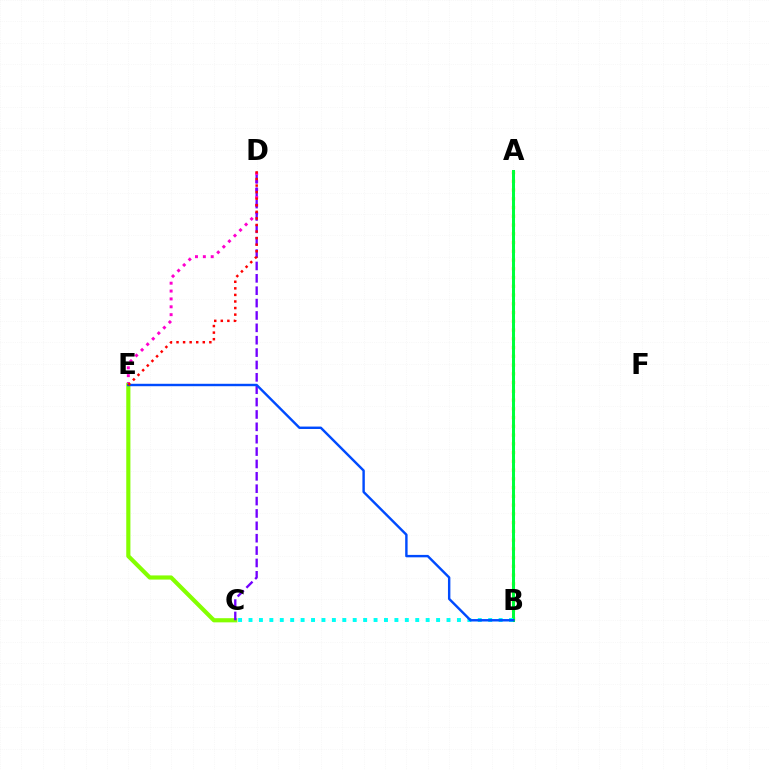{('A', 'B'): [{'color': '#ffbd00', 'line_style': 'dotted', 'thickness': 2.38}, {'color': '#00ff39', 'line_style': 'solid', 'thickness': 2.17}], ('D', 'E'): [{'color': '#ff00cf', 'line_style': 'dotted', 'thickness': 2.14}, {'color': '#ff0000', 'line_style': 'dotted', 'thickness': 1.78}], ('C', 'E'): [{'color': '#84ff00', 'line_style': 'solid', 'thickness': 2.99}], ('C', 'D'): [{'color': '#7200ff', 'line_style': 'dashed', 'thickness': 1.68}], ('B', 'C'): [{'color': '#00fff6', 'line_style': 'dotted', 'thickness': 2.83}], ('B', 'E'): [{'color': '#004bff', 'line_style': 'solid', 'thickness': 1.74}]}